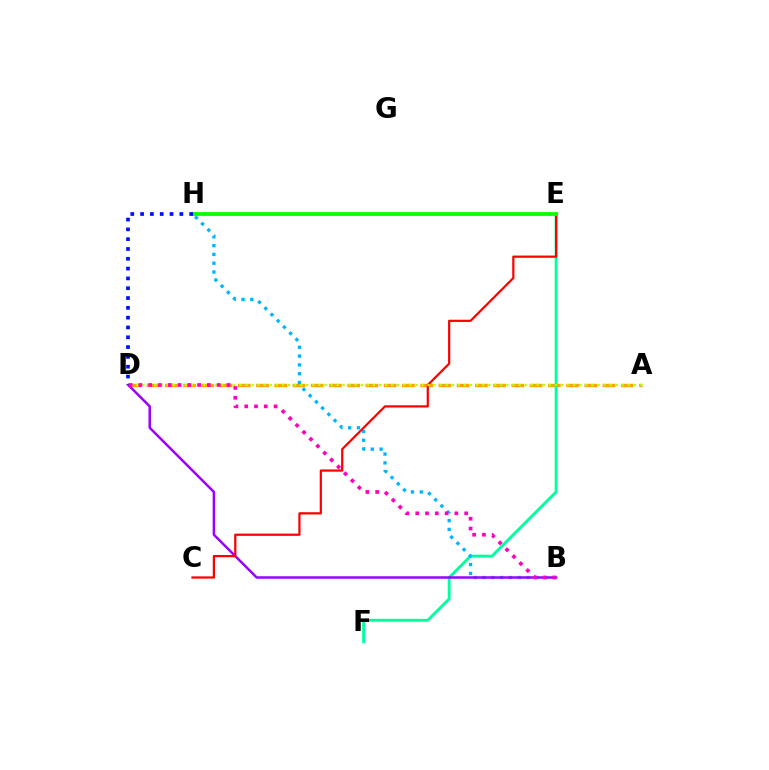{('A', 'D'): [{'color': '#ffa500', 'line_style': 'dashed', 'thickness': 2.48}, {'color': '#b3ff00', 'line_style': 'dotted', 'thickness': 1.65}], ('E', 'F'): [{'color': '#00ff9d', 'line_style': 'solid', 'thickness': 2.08}], ('B', 'H'): [{'color': '#00b5ff', 'line_style': 'dotted', 'thickness': 2.39}], ('B', 'D'): [{'color': '#9b00ff', 'line_style': 'solid', 'thickness': 1.79}, {'color': '#ff00bd', 'line_style': 'dotted', 'thickness': 2.66}], ('C', 'E'): [{'color': '#ff0000', 'line_style': 'solid', 'thickness': 1.61}], ('E', 'H'): [{'color': '#08ff00', 'line_style': 'solid', 'thickness': 2.72}], ('D', 'H'): [{'color': '#0010ff', 'line_style': 'dotted', 'thickness': 2.67}]}